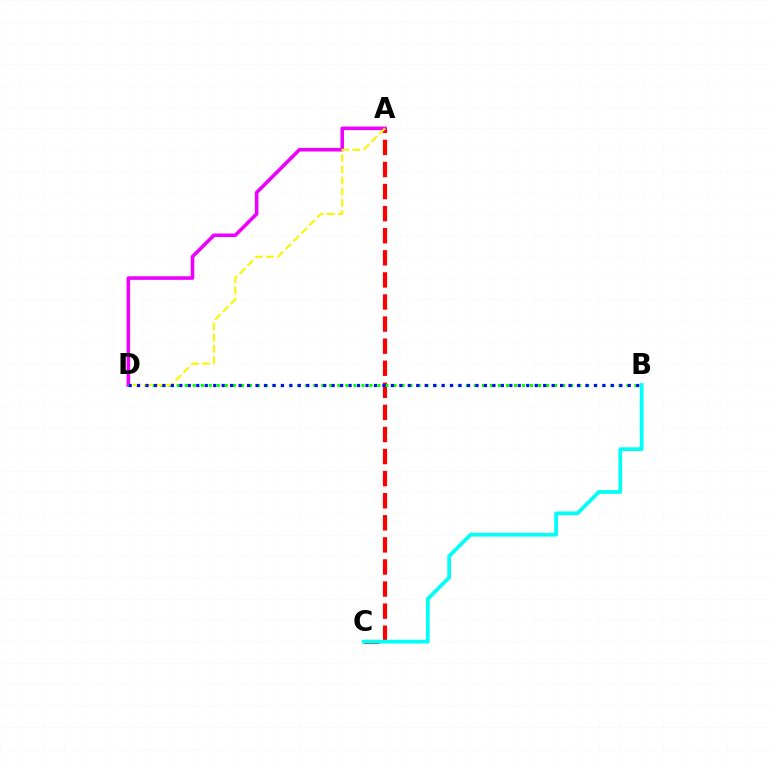{('A', 'C'): [{'color': '#ff0000', 'line_style': 'dashed', 'thickness': 3.0}], ('A', 'D'): [{'color': '#ee00ff', 'line_style': 'solid', 'thickness': 2.58}, {'color': '#fcf500', 'line_style': 'dashed', 'thickness': 1.52}], ('B', 'D'): [{'color': '#08ff00', 'line_style': 'dotted', 'thickness': 2.18}, {'color': '#0010ff', 'line_style': 'dotted', 'thickness': 2.3}], ('B', 'C'): [{'color': '#00fff6', 'line_style': 'solid', 'thickness': 2.7}]}